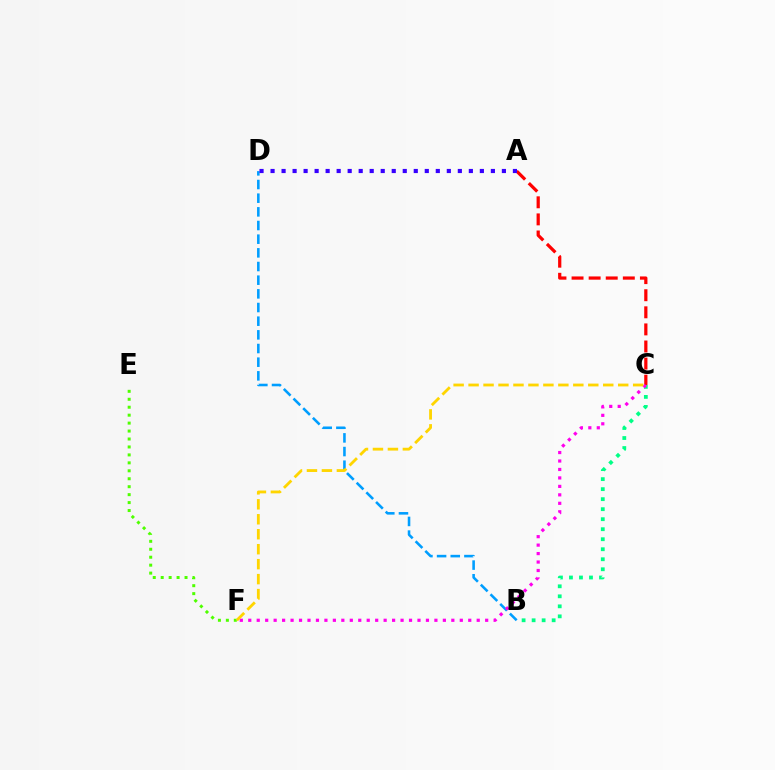{('A', 'C'): [{'color': '#ff0000', 'line_style': 'dashed', 'thickness': 2.32}], ('E', 'F'): [{'color': '#4fff00', 'line_style': 'dotted', 'thickness': 2.16}], ('B', 'C'): [{'color': '#00ff86', 'line_style': 'dotted', 'thickness': 2.72}], ('B', 'D'): [{'color': '#009eff', 'line_style': 'dashed', 'thickness': 1.86}], ('A', 'D'): [{'color': '#3700ff', 'line_style': 'dotted', 'thickness': 2.99}], ('C', 'F'): [{'color': '#ff00ed', 'line_style': 'dotted', 'thickness': 2.3}, {'color': '#ffd500', 'line_style': 'dashed', 'thickness': 2.03}]}